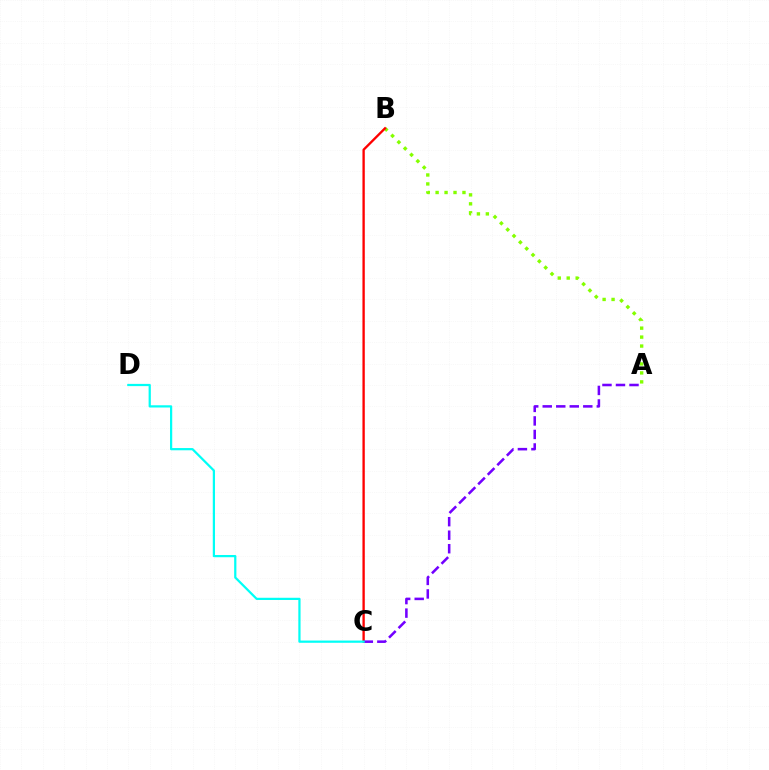{('A', 'B'): [{'color': '#84ff00', 'line_style': 'dotted', 'thickness': 2.43}], ('B', 'C'): [{'color': '#ff0000', 'line_style': 'solid', 'thickness': 1.68}], ('A', 'C'): [{'color': '#7200ff', 'line_style': 'dashed', 'thickness': 1.84}], ('C', 'D'): [{'color': '#00fff6', 'line_style': 'solid', 'thickness': 1.61}]}